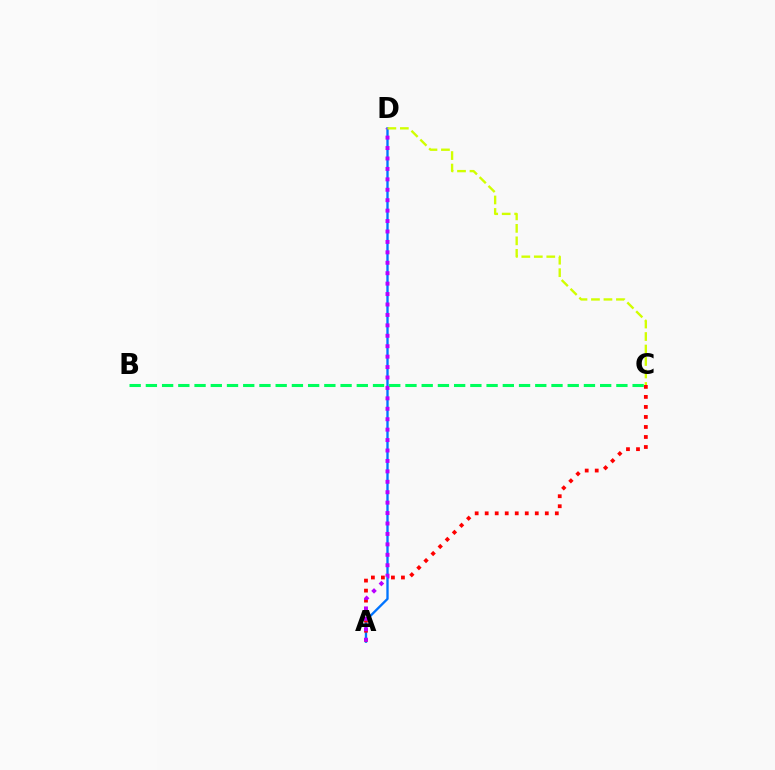{('A', 'D'): [{'color': '#0074ff', 'line_style': 'solid', 'thickness': 1.68}, {'color': '#b900ff', 'line_style': 'dotted', 'thickness': 2.83}], ('A', 'C'): [{'color': '#ff0000', 'line_style': 'dotted', 'thickness': 2.72}], ('C', 'D'): [{'color': '#d1ff00', 'line_style': 'dashed', 'thickness': 1.7}], ('B', 'C'): [{'color': '#00ff5c', 'line_style': 'dashed', 'thickness': 2.2}]}